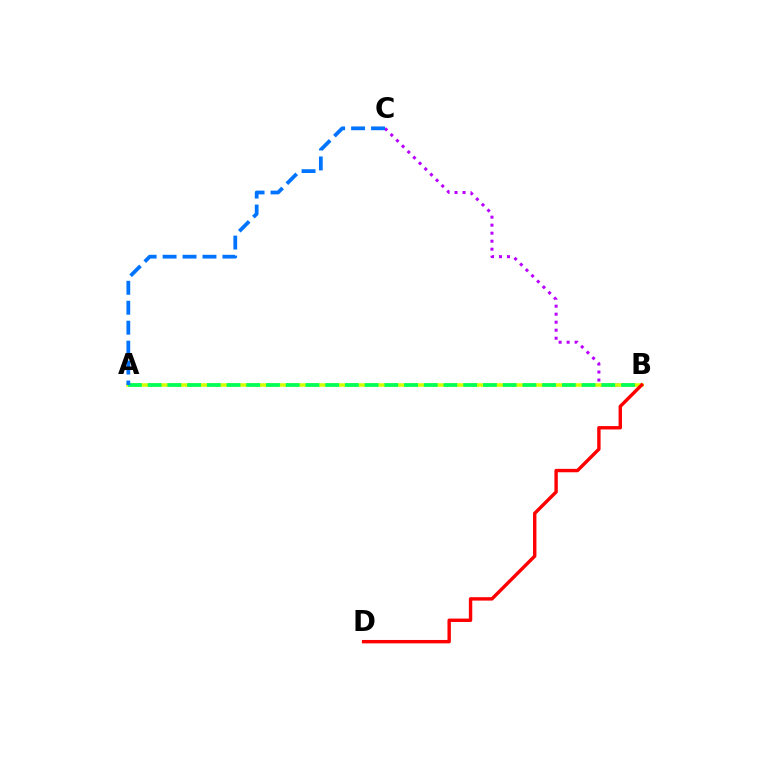{('B', 'C'): [{'color': '#b900ff', 'line_style': 'dotted', 'thickness': 2.18}], ('A', 'B'): [{'color': '#d1ff00', 'line_style': 'solid', 'thickness': 2.54}, {'color': '#00ff5c', 'line_style': 'dashed', 'thickness': 2.68}], ('B', 'D'): [{'color': '#ff0000', 'line_style': 'solid', 'thickness': 2.45}], ('A', 'C'): [{'color': '#0074ff', 'line_style': 'dashed', 'thickness': 2.71}]}